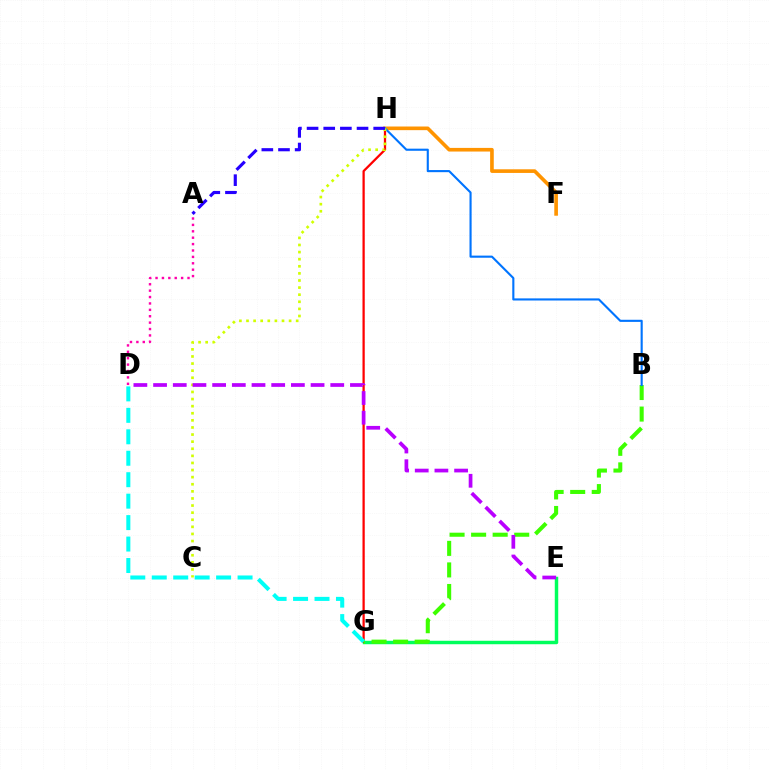{('E', 'G'): [{'color': '#00ff5c', 'line_style': 'solid', 'thickness': 2.49}], ('G', 'H'): [{'color': '#ff0000', 'line_style': 'solid', 'thickness': 1.62}], ('F', 'H'): [{'color': '#ff9400', 'line_style': 'solid', 'thickness': 2.62}], ('B', 'G'): [{'color': '#3dff00', 'line_style': 'dashed', 'thickness': 2.93}], ('B', 'H'): [{'color': '#0074ff', 'line_style': 'solid', 'thickness': 1.52}], ('C', 'H'): [{'color': '#d1ff00', 'line_style': 'dotted', 'thickness': 1.93}], ('D', 'E'): [{'color': '#b900ff', 'line_style': 'dashed', 'thickness': 2.67}], ('A', 'H'): [{'color': '#2500ff', 'line_style': 'dashed', 'thickness': 2.26}], ('D', 'G'): [{'color': '#00fff6', 'line_style': 'dashed', 'thickness': 2.91}], ('A', 'D'): [{'color': '#ff00ac', 'line_style': 'dotted', 'thickness': 1.74}]}